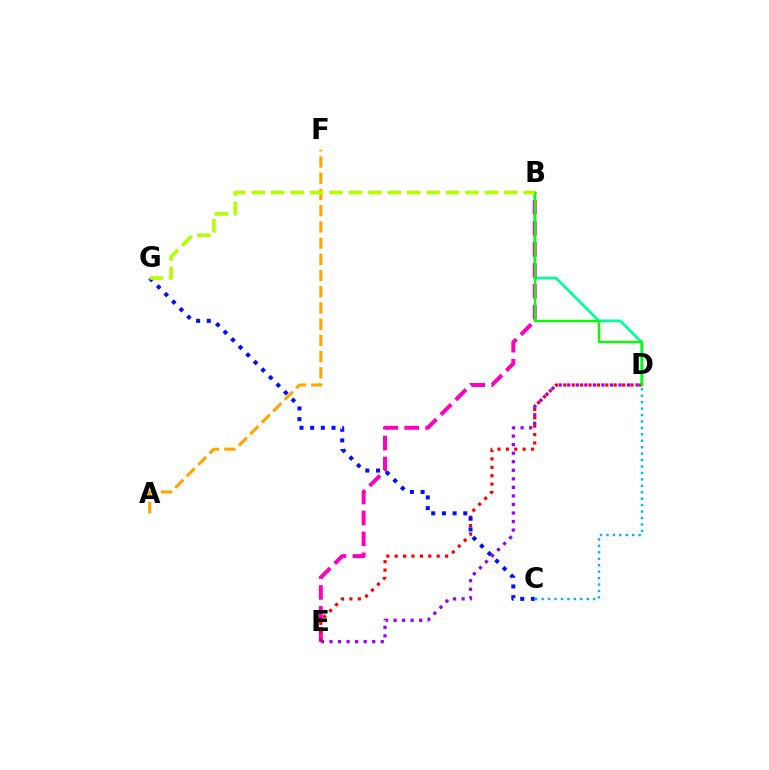{('C', 'D'): [{'color': '#00b5ff', 'line_style': 'dotted', 'thickness': 1.75}], ('B', 'D'): [{'color': '#00ff9d', 'line_style': 'solid', 'thickness': 1.96}, {'color': '#08ff00', 'line_style': 'solid', 'thickness': 1.71}], ('B', 'E'): [{'color': '#ff00bd', 'line_style': 'dashed', 'thickness': 2.85}], ('D', 'E'): [{'color': '#ff0000', 'line_style': 'dotted', 'thickness': 2.28}, {'color': '#9b00ff', 'line_style': 'dotted', 'thickness': 2.32}], ('A', 'F'): [{'color': '#ffa500', 'line_style': 'dashed', 'thickness': 2.2}], ('C', 'G'): [{'color': '#0010ff', 'line_style': 'dotted', 'thickness': 2.9}], ('B', 'G'): [{'color': '#b3ff00', 'line_style': 'dashed', 'thickness': 2.64}]}